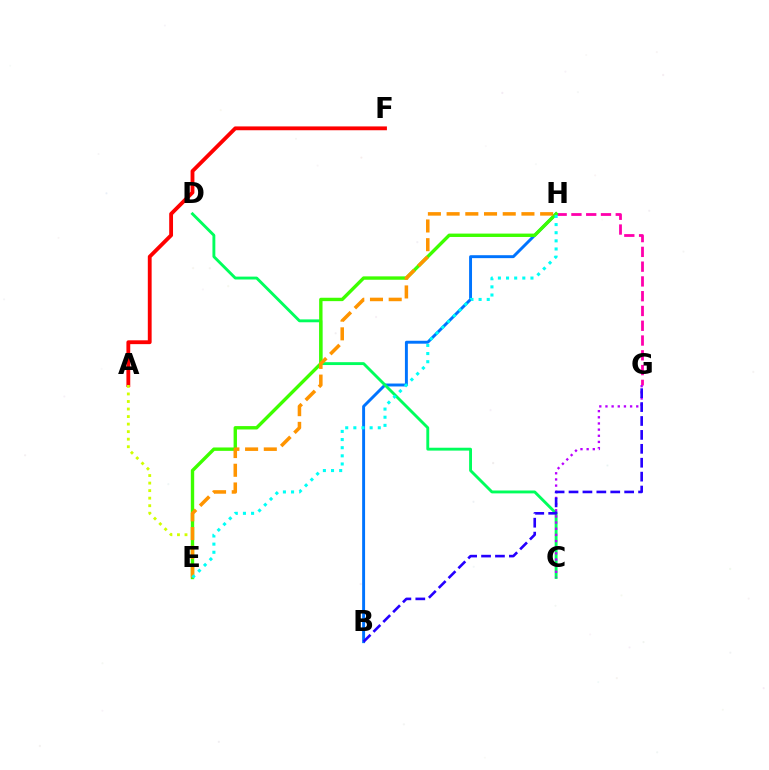{('A', 'F'): [{'color': '#ff0000', 'line_style': 'solid', 'thickness': 2.76}], ('G', 'H'): [{'color': '#ff00ac', 'line_style': 'dashed', 'thickness': 2.01}], ('B', 'H'): [{'color': '#0074ff', 'line_style': 'solid', 'thickness': 2.11}], ('A', 'E'): [{'color': '#d1ff00', 'line_style': 'dotted', 'thickness': 2.05}], ('C', 'D'): [{'color': '#00ff5c', 'line_style': 'solid', 'thickness': 2.07}], ('C', 'G'): [{'color': '#b900ff', 'line_style': 'dotted', 'thickness': 1.67}], ('E', 'H'): [{'color': '#3dff00', 'line_style': 'solid', 'thickness': 2.44}, {'color': '#ff9400', 'line_style': 'dashed', 'thickness': 2.54}, {'color': '#00fff6', 'line_style': 'dotted', 'thickness': 2.21}], ('B', 'G'): [{'color': '#2500ff', 'line_style': 'dashed', 'thickness': 1.89}]}